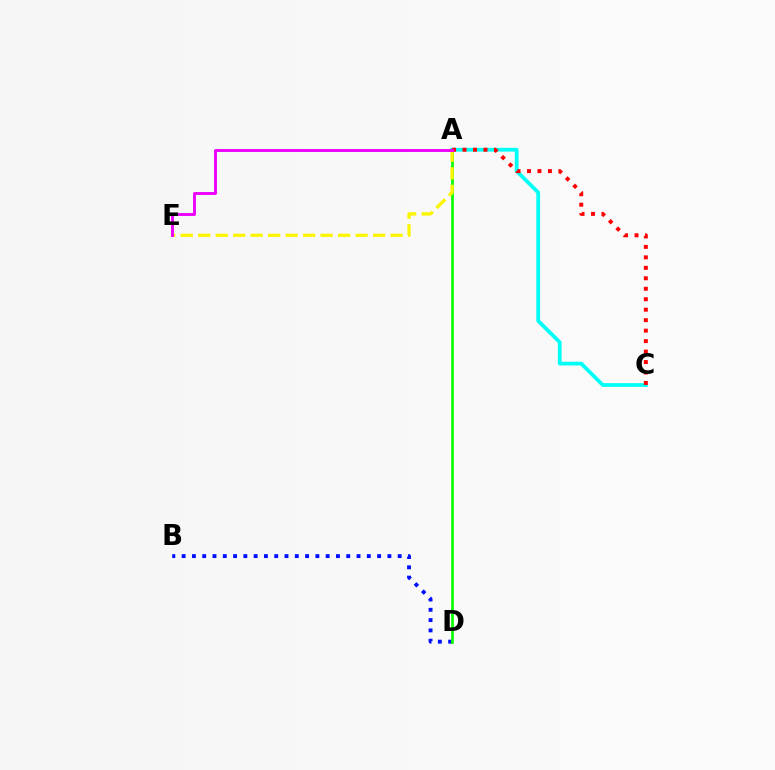{('A', 'C'): [{'color': '#00fff6', 'line_style': 'solid', 'thickness': 2.7}, {'color': '#ff0000', 'line_style': 'dotted', 'thickness': 2.84}], ('B', 'D'): [{'color': '#0010ff', 'line_style': 'dotted', 'thickness': 2.8}], ('A', 'D'): [{'color': '#08ff00', 'line_style': 'solid', 'thickness': 1.94}], ('A', 'E'): [{'color': '#fcf500', 'line_style': 'dashed', 'thickness': 2.38}, {'color': '#ee00ff', 'line_style': 'solid', 'thickness': 2.09}]}